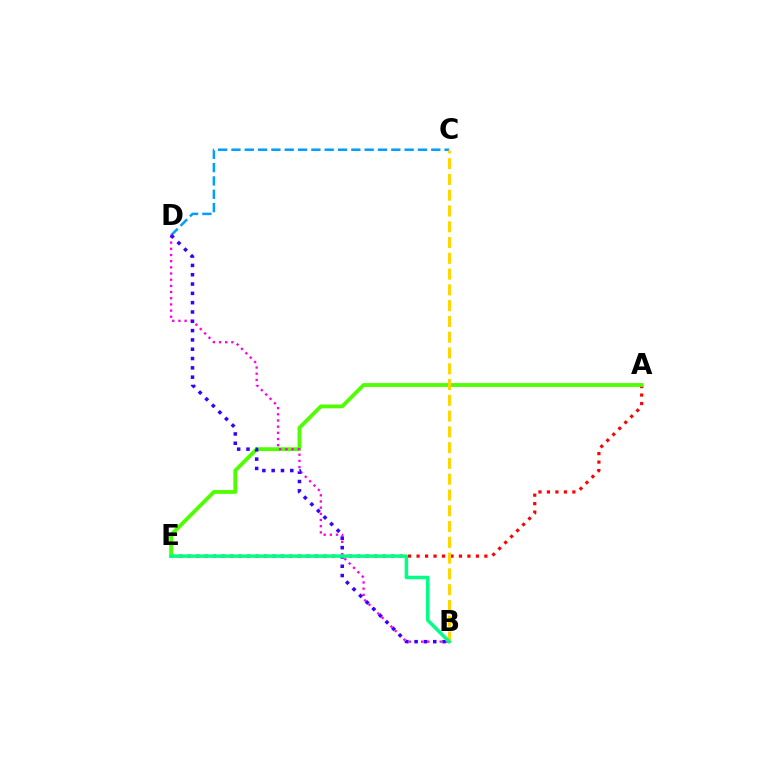{('A', 'E'): [{'color': '#ff0000', 'line_style': 'dotted', 'thickness': 2.3}, {'color': '#4fff00', 'line_style': 'solid', 'thickness': 2.75}], ('C', 'D'): [{'color': '#009eff', 'line_style': 'dashed', 'thickness': 1.81}], ('B', 'D'): [{'color': '#ff00ed', 'line_style': 'dotted', 'thickness': 1.68}, {'color': '#3700ff', 'line_style': 'dotted', 'thickness': 2.53}], ('B', 'C'): [{'color': '#ffd500', 'line_style': 'dashed', 'thickness': 2.14}], ('B', 'E'): [{'color': '#00ff86', 'line_style': 'solid', 'thickness': 2.52}]}